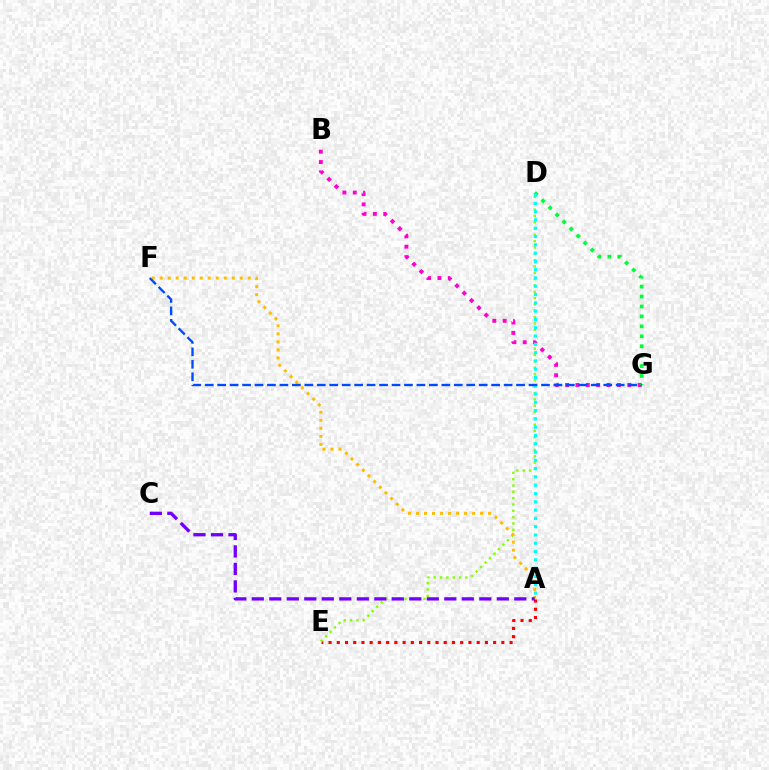{('A', 'E'): [{'color': '#ff0000', 'line_style': 'dotted', 'thickness': 2.24}], ('D', 'E'): [{'color': '#84ff00', 'line_style': 'dotted', 'thickness': 1.72}], ('B', 'G'): [{'color': '#ff00cf', 'line_style': 'dotted', 'thickness': 2.82}], ('A', 'F'): [{'color': '#ffbd00', 'line_style': 'dotted', 'thickness': 2.18}], ('D', 'G'): [{'color': '#00ff39', 'line_style': 'dotted', 'thickness': 2.7}], ('A', 'D'): [{'color': '#00fff6', 'line_style': 'dotted', 'thickness': 2.25}], ('A', 'C'): [{'color': '#7200ff', 'line_style': 'dashed', 'thickness': 2.38}], ('F', 'G'): [{'color': '#004bff', 'line_style': 'dashed', 'thickness': 1.69}]}